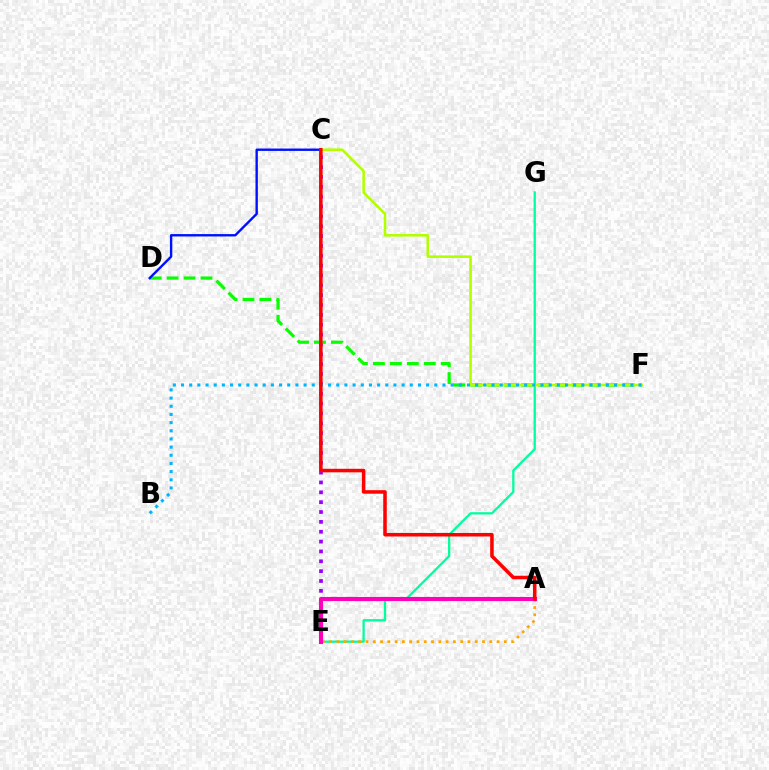{('C', 'E'): [{'color': '#9b00ff', 'line_style': 'dotted', 'thickness': 2.68}], ('E', 'G'): [{'color': '#00ff9d', 'line_style': 'solid', 'thickness': 1.65}], ('D', 'F'): [{'color': '#08ff00', 'line_style': 'dashed', 'thickness': 2.3}], ('C', 'D'): [{'color': '#0010ff', 'line_style': 'solid', 'thickness': 1.72}], ('C', 'F'): [{'color': '#b3ff00', 'line_style': 'solid', 'thickness': 1.86}], ('A', 'E'): [{'color': '#ffa500', 'line_style': 'dotted', 'thickness': 1.98}, {'color': '#ff00bd', 'line_style': 'solid', 'thickness': 2.95}], ('B', 'F'): [{'color': '#00b5ff', 'line_style': 'dotted', 'thickness': 2.22}], ('A', 'C'): [{'color': '#ff0000', 'line_style': 'solid', 'thickness': 2.54}]}